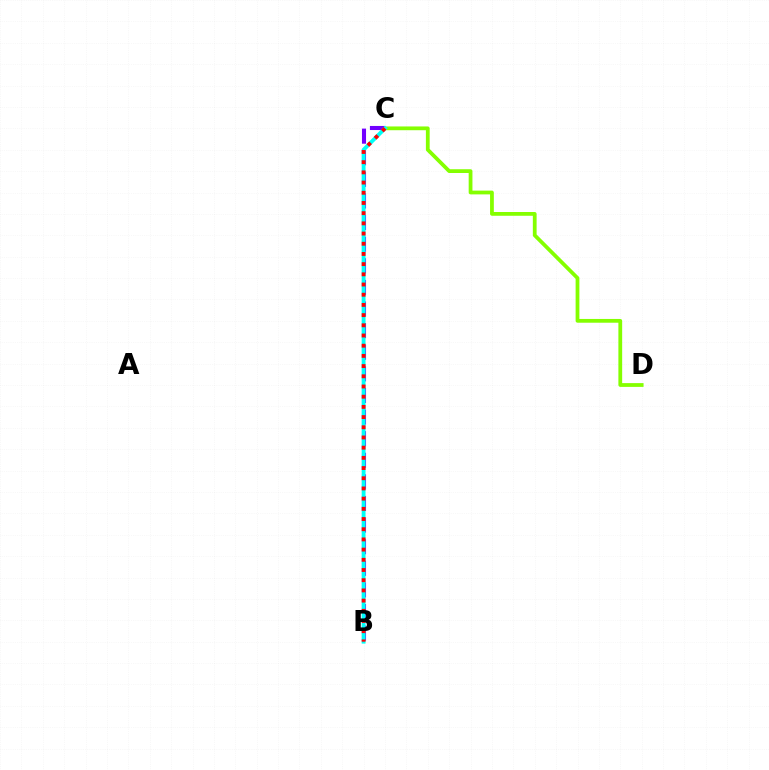{('C', 'D'): [{'color': '#84ff00', 'line_style': 'solid', 'thickness': 2.72}], ('B', 'C'): [{'color': '#7200ff', 'line_style': 'dashed', 'thickness': 2.94}, {'color': '#00fff6', 'line_style': 'solid', 'thickness': 2.77}, {'color': '#ff0000', 'line_style': 'dotted', 'thickness': 2.77}]}